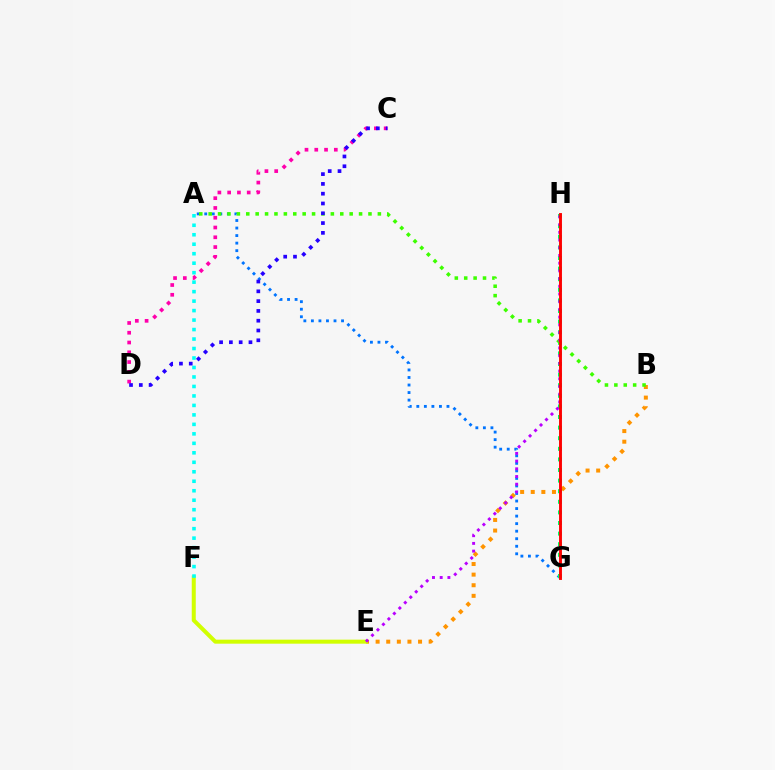{('A', 'G'): [{'color': '#0074ff', 'line_style': 'dotted', 'thickness': 2.05}], ('B', 'E'): [{'color': '#ff9400', 'line_style': 'dotted', 'thickness': 2.88}], ('G', 'H'): [{'color': '#00ff5c', 'line_style': 'dotted', 'thickness': 2.88}, {'color': '#ff0000', 'line_style': 'solid', 'thickness': 2.08}], ('C', 'D'): [{'color': '#ff00ac', 'line_style': 'dotted', 'thickness': 2.66}, {'color': '#2500ff', 'line_style': 'dotted', 'thickness': 2.66}], ('A', 'B'): [{'color': '#3dff00', 'line_style': 'dotted', 'thickness': 2.55}], ('E', 'F'): [{'color': '#d1ff00', 'line_style': 'solid', 'thickness': 2.89}], ('E', 'H'): [{'color': '#b900ff', 'line_style': 'dotted', 'thickness': 2.09}], ('A', 'F'): [{'color': '#00fff6', 'line_style': 'dotted', 'thickness': 2.58}]}